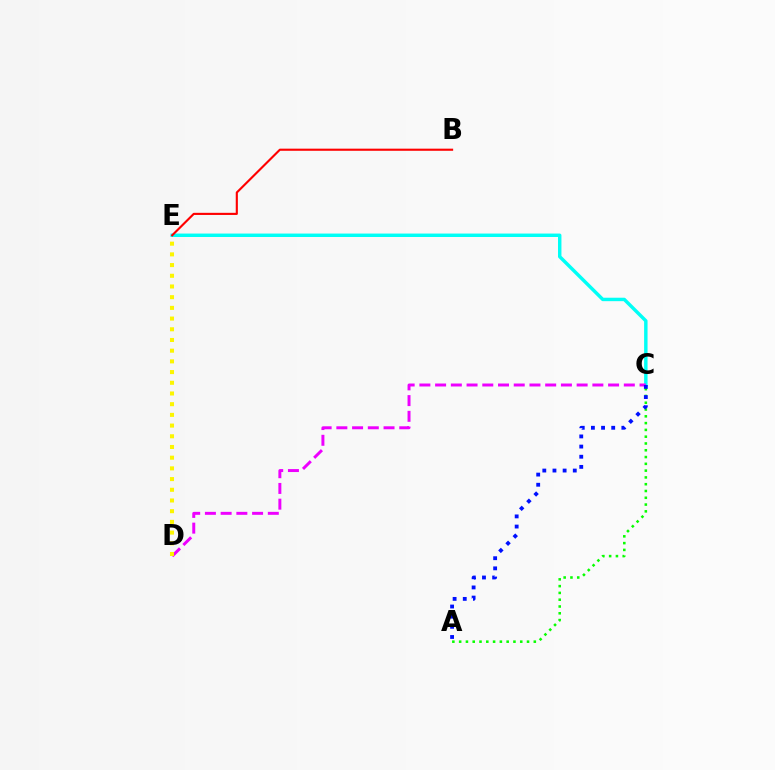{('C', 'E'): [{'color': '#00fff6', 'line_style': 'solid', 'thickness': 2.47}], ('C', 'D'): [{'color': '#ee00ff', 'line_style': 'dashed', 'thickness': 2.14}], ('B', 'E'): [{'color': '#ff0000', 'line_style': 'solid', 'thickness': 1.53}], ('A', 'C'): [{'color': '#08ff00', 'line_style': 'dotted', 'thickness': 1.84}, {'color': '#0010ff', 'line_style': 'dotted', 'thickness': 2.76}], ('D', 'E'): [{'color': '#fcf500', 'line_style': 'dotted', 'thickness': 2.91}]}